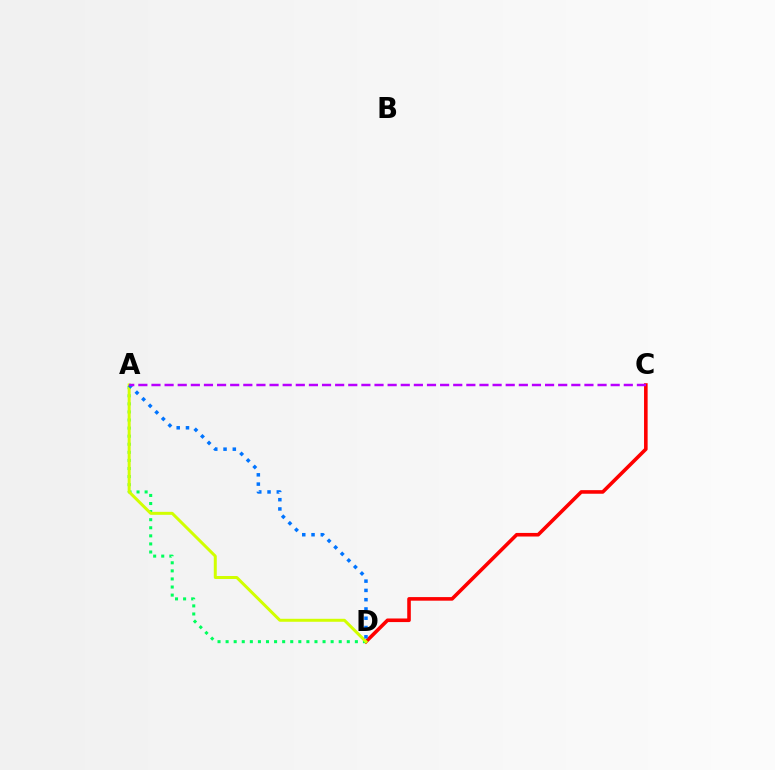{('C', 'D'): [{'color': '#ff0000', 'line_style': 'solid', 'thickness': 2.59}], ('A', 'D'): [{'color': '#00ff5c', 'line_style': 'dotted', 'thickness': 2.2}, {'color': '#d1ff00', 'line_style': 'solid', 'thickness': 2.15}, {'color': '#0074ff', 'line_style': 'dotted', 'thickness': 2.52}], ('A', 'C'): [{'color': '#b900ff', 'line_style': 'dashed', 'thickness': 1.78}]}